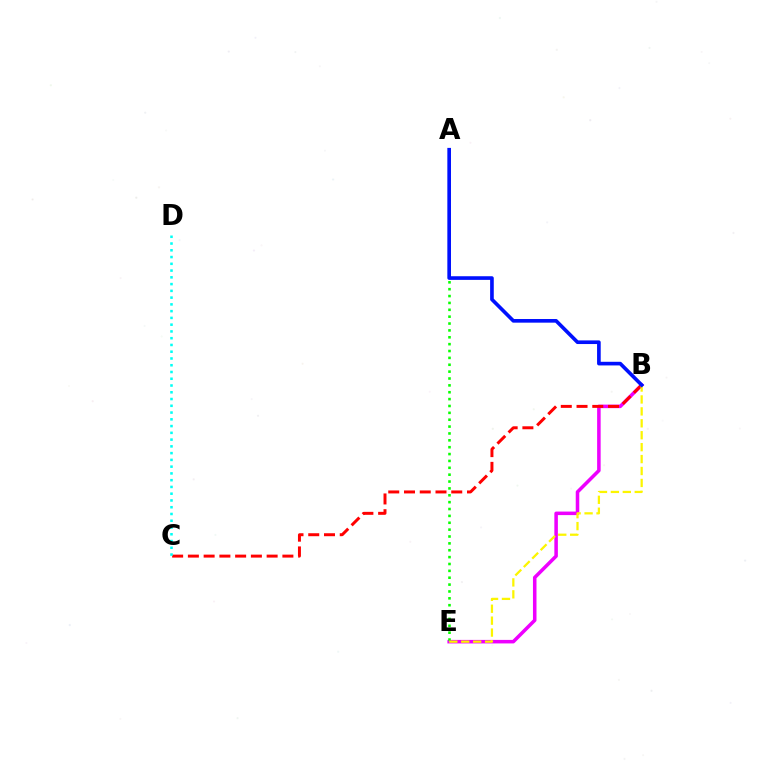{('B', 'E'): [{'color': '#ee00ff', 'line_style': 'solid', 'thickness': 2.54}, {'color': '#fcf500', 'line_style': 'dashed', 'thickness': 1.62}], ('B', 'C'): [{'color': '#ff0000', 'line_style': 'dashed', 'thickness': 2.14}], ('A', 'E'): [{'color': '#08ff00', 'line_style': 'dotted', 'thickness': 1.87}], ('C', 'D'): [{'color': '#00fff6', 'line_style': 'dotted', 'thickness': 1.84}], ('A', 'B'): [{'color': '#0010ff', 'line_style': 'solid', 'thickness': 2.62}]}